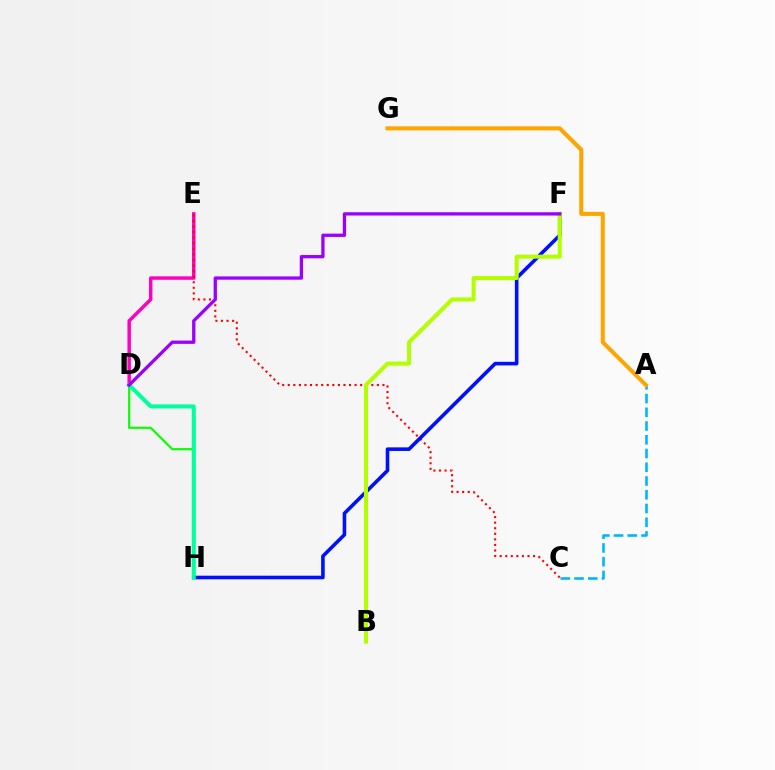{('A', 'C'): [{'color': '#00b5ff', 'line_style': 'dashed', 'thickness': 1.87}], ('D', 'H'): [{'color': '#08ff00', 'line_style': 'solid', 'thickness': 1.55}, {'color': '#00ff9d', 'line_style': 'solid', 'thickness': 2.91}], ('D', 'E'): [{'color': '#ff00bd', 'line_style': 'solid', 'thickness': 2.49}], ('C', 'E'): [{'color': '#ff0000', 'line_style': 'dotted', 'thickness': 1.51}], ('F', 'H'): [{'color': '#0010ff', 'line_style': 'solid', 'thickness': 2.59}], ('B', 'F'): [{'color': '#b3ff00', 'line_style': 'solid', 'thickness': 2.91}], ('A', 'G'): [{'color': '#ffa500', 'line_style': 'solid', 'thickness': 2.92}], ('D', 'F'): [{'color': '#9b00ff', 'line_style': 'solid', 'thickness': 2.37}]}